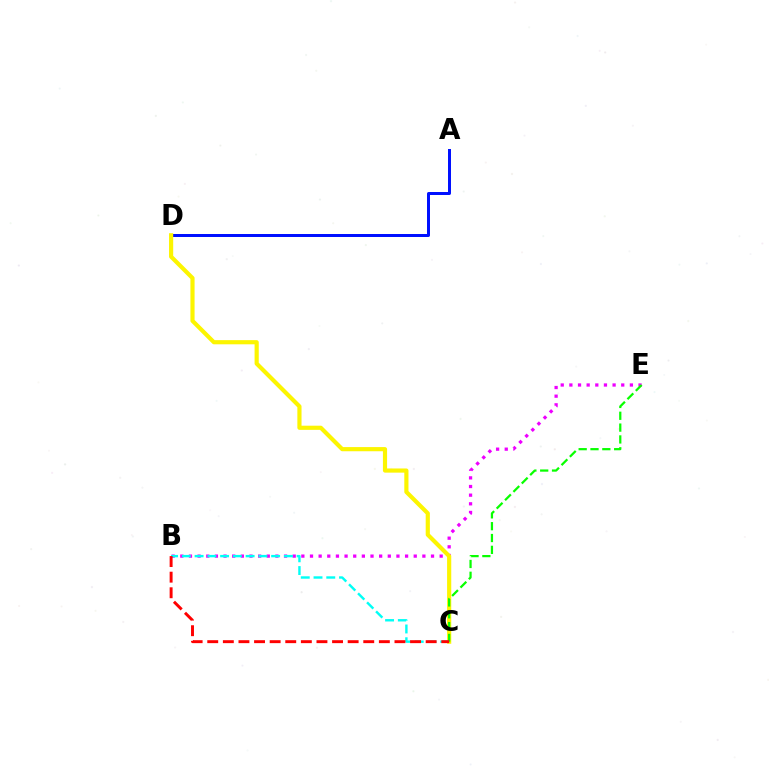{('B', 'E'): [{'color': '#ee00ff', 'line_style': 'dotted', 'thickness': 2.35}], ('A', 'D'): [{'color': '#0010ff', 'line_style': 'solid', 'thickness': 2.15}], ('C', 'D'): [{'color': '#fcf500', 'line_style': 'solid', 'thickness': 2.99}], ('B', 'C'): [{'color': '#00fff6', 'line_style': 'dashed', 'thickness': 1.73}, {'color': '#ff0000', 'line_style': 'dashed', 'thickness': 2.12}], ('C', 'E'): [{'color': '#08ff00', 'line_style': 'dashed', 'thickness': 1.61}]}